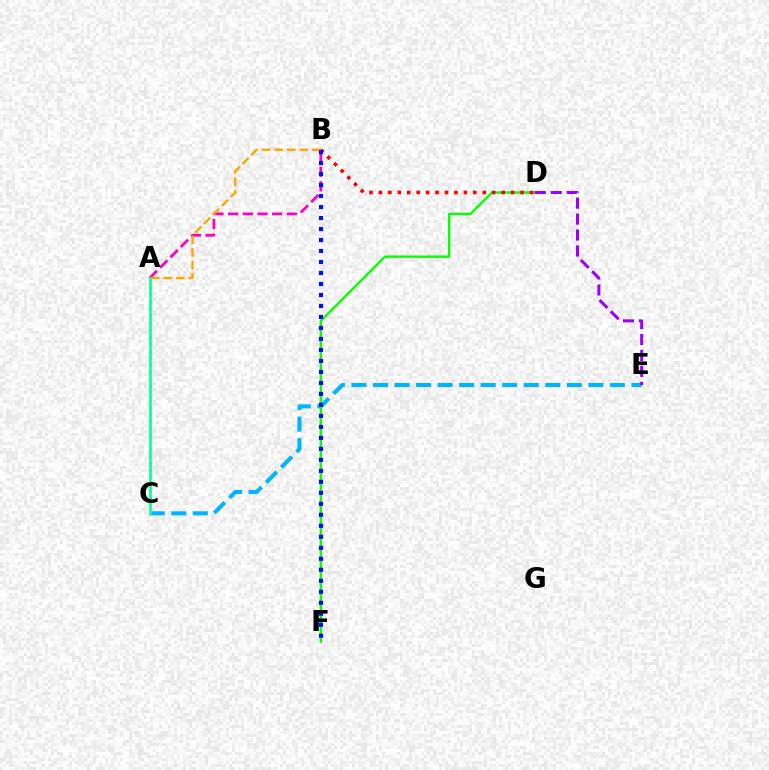{('C', 'E'): [{'color': '#00b5ff', 'line_style': 'dashed', 'thickness': 2.93}], ('D', 'F'): [{'color': '#08ff00', 'line_style': 'solid', 'thickness': 1.72}], ('B', 'D'): [{'color': '#ff0000', 'line_style': 'dotted', 'thickness': 2.56}], ('A', 'B'): [{'color': '#ff00bd', 'line_style': 'dashed', 'thickness': 1.99}, {'color': '#ffa500', 'line_style': 'dashed', 'thickness': 1.71}], ('A', 'C'): [{'color': '#b3ff00', 'line_style': 'dotted', 'thickness': 1.9}, {'color': '#00ff9d', 'line_style': 'solid', 'thickness': 1.84}], ('D', 'E'): [{'color': '#9b00ff', 'line_style': 'dashed', 'thickness': 2.17}], ('B', 'F'): [{'color': '#0010ff', 'line_style': 'dotted', 'thickness': 2.99}]}